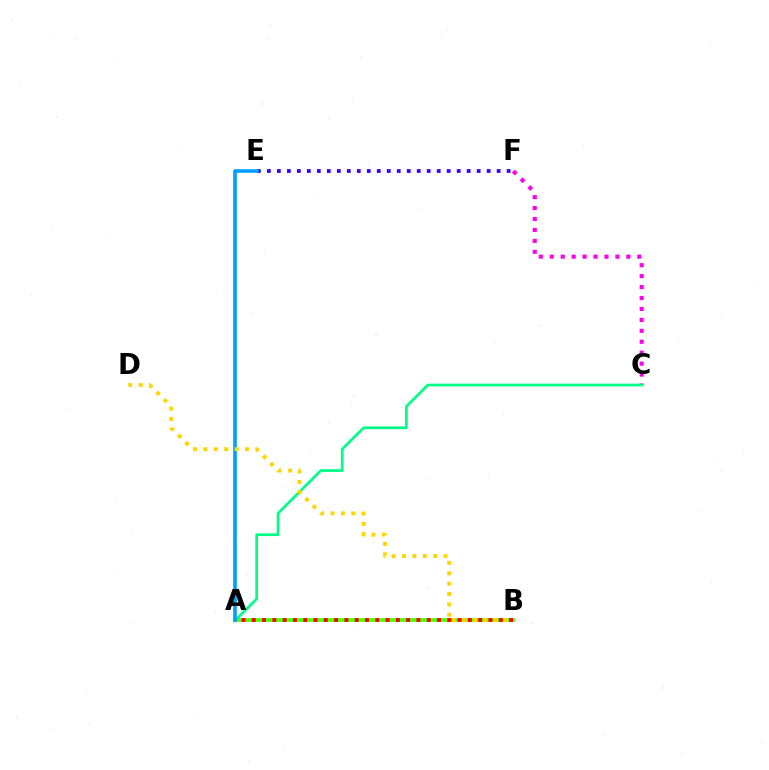{('E', 'F'): [{'color': '#3700ff', 'line_style': 'dotted', 'thickness': 2.71}], ('A', 'B'): [{'color': '#4fff00', 'line_style': 'solid', 'thickness': 2.7}, {'color': '#ff0000', 'line_style': 'dotted', 'thickness': 2.8}], ('C', 'F'): [{'color': '#ff00ed', 'line_style': 'dotted', 'thickness': 2.97}], ('A', 'C'): [{'color': '#00ff86', 'line_style': 'solid', 'thickness': 1.95}], ('A', 'E'): [{'color': '#009eff', 'line_style': 'solid', 'thickness': 2.59}], ('B', 'D'): [{'color': '#ffd500', 'line_style': 'dotted', 'thickness': 2.82}]}